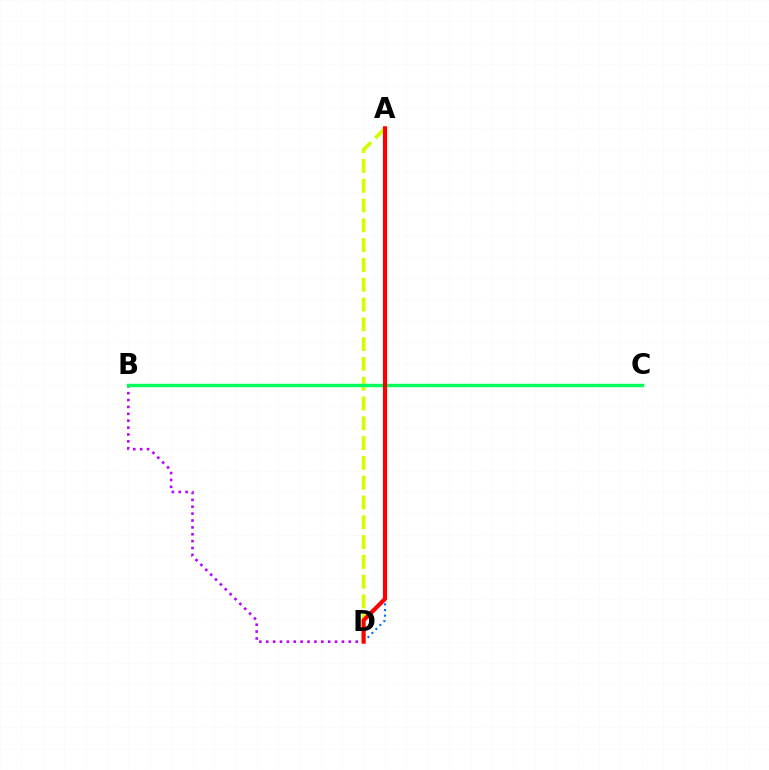{('B', 'D'): [{'color': '#b900ff', 'line_style': 'dotted', 'thickness': 1.87}], ('A', 'D'): [{'color': '#0074ff', 'line_style': 'dotted', 'thickness': 1.53}, {'color': '#d1ff00', 'line_style': 'dashed', 'thickness': 2.69}, {'color': '#ff0000', 'line_style': 'solid', 'thickness': 2.98}], ('B', 'C'): [{'color': '#00ff5c', 'line_style': 'solid', 'thickness': 2.46}]}